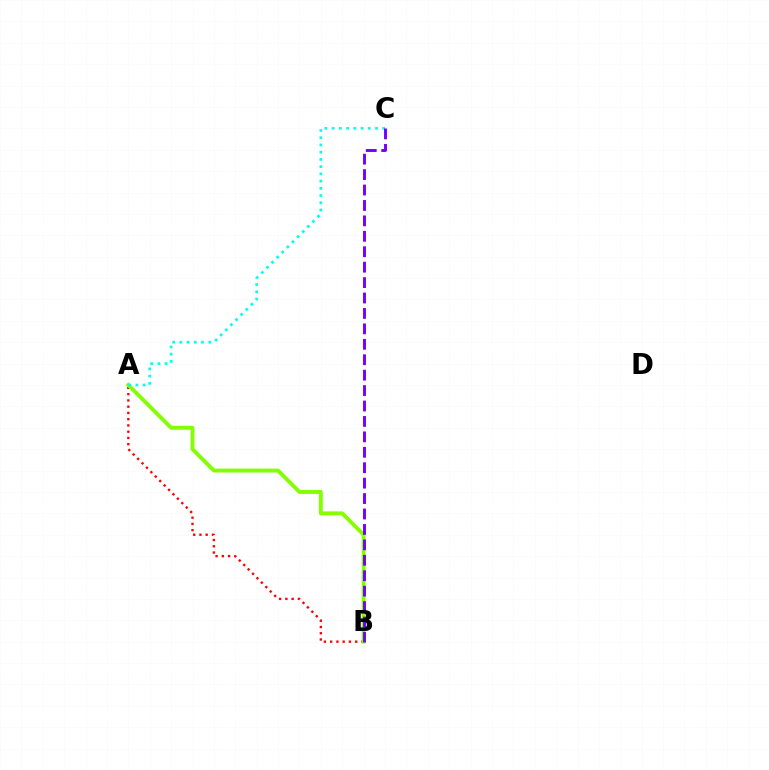{('A', 'B'): [{'color': '#ff0000', 'line_style': 'dotted', 'thickness': 1.7}, {'color': '#84ff00', 'line_style': 'solid', 'thickness': 2.81}], ('A', 'C'): [{'color': '#00fff6', 'line_style': 'dotted', 'thickness': 1.96}], ('B', 'C'): [{'color': '#7200ff', 'line_style': 'dashed', 'thickness': 2.1}]}